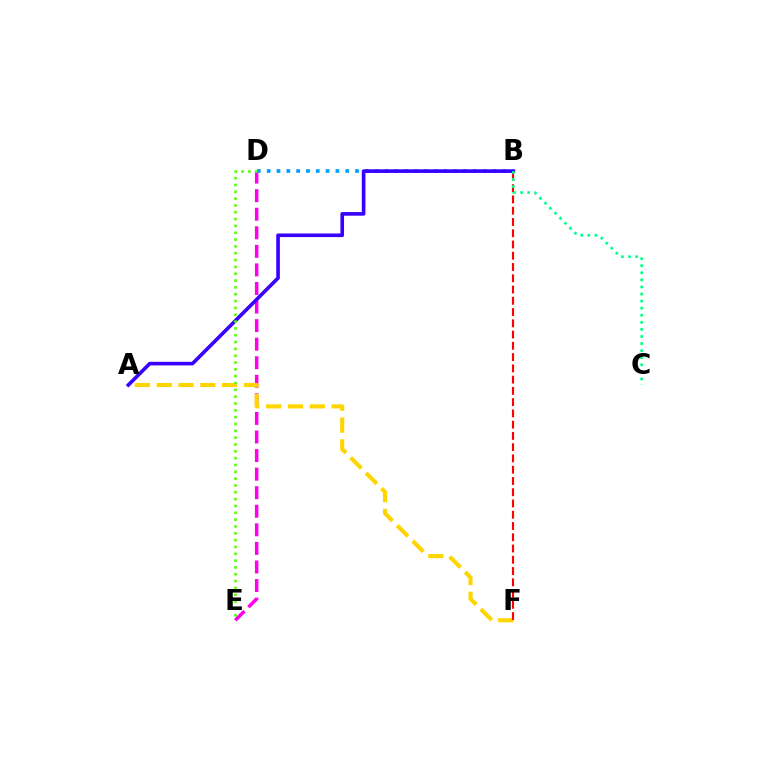{('D', 'E'): [{'color': '#ff00ed', 'line_style': 'dashed', 'thickness': 2.52}, {'color': '#4fff00', 'line_style': 'dotted', 'thickness': 1.86}], ('A', 'F'): [{'color': '#ffd500', 'line_style': 'dashed', 'thickness': 2.96}], ('B', 'F'): [{'color': '#ff0000', 'line_style': 'dashed', 'thickness': 1.53}], ('B', 'D'): [{'color': '#009eff', 'line_style': 'dotted', 'thickness': 2.67}], ('A', 'B'): [{'color': '#3700ff', 'line_style': 'solid', 'thickness': 2.61}], ('B', 'C'): [{'color': '#00ff86', 'line_style': 'dotted', 'thickness': 1.92}]}